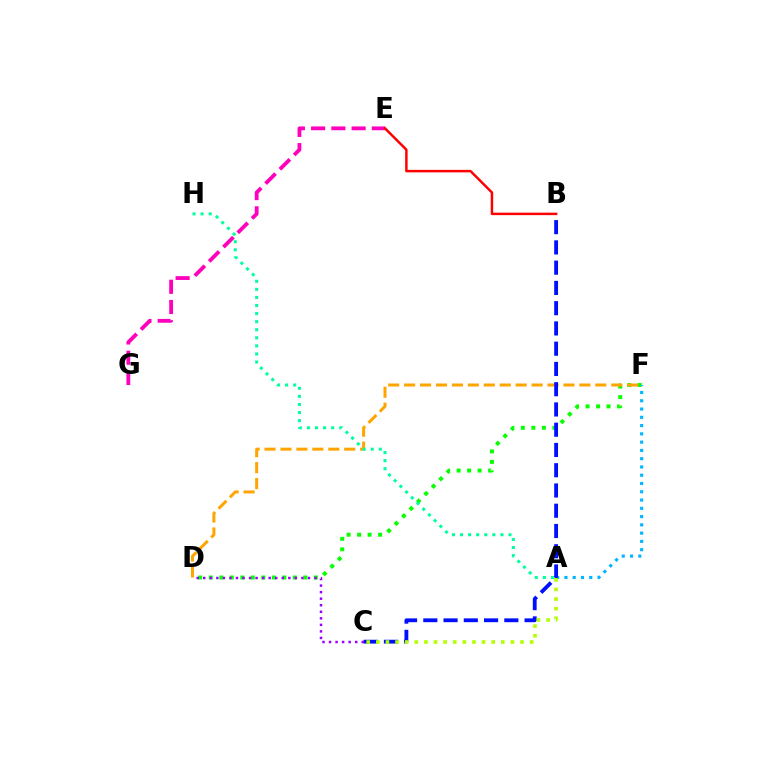{('E', 'G'): [{'color': '#ff00bd', 'line_style': 'dashed', 'thickness': 2.75}], ('D', 'F'): [{'color': '#08ff00', 'line_style': 'dotted', 'thickness': 2.85}, {'color': '#ffa500', 'line_style': 'dashed', 'thickness': 2.16}], ('A', 'F'): [{'color': '#00b5ff', 'line_style': 'dotted', 'thickness': 2.25}], ('B', 'E'): [{'color': '#ff0000', 'line_style': 'solid', 'thickness': 1.79}], ('B', 'C'): [{'color': '#0010ff', 'line_style': 'dashed', 'thickness': 2.75}], ('A', 'C'): [{'color': '#b3ff00', 'line_style': 'dotted', 'thickness': 2.61}], ('C', 'D'): [{'color': '#9b00ff', 'line_style': 'dotted', 'thickness': 1.78}], ('A', 'H'): [{'color': '#00ff9d', 'line_style': 'dotted', 'thickness': 2.19}]}